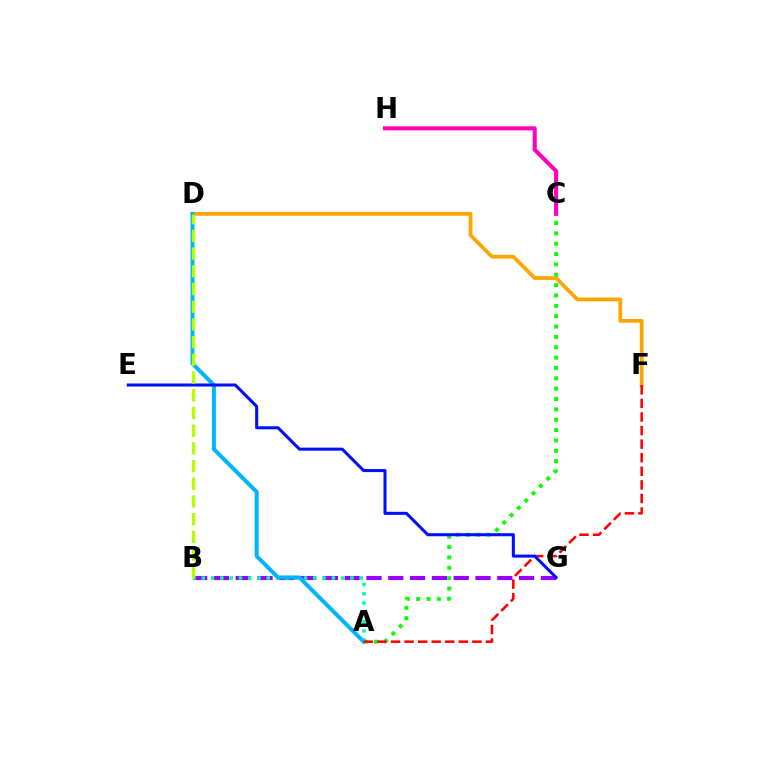{('B', 'G'): [{'color': '#9b00ff', 'line_style': 'dashed', 'thickness': 2.96}], ('A', 'B'): [{'color': '#00ff9d', 'line_style': 'dotted', 'thickness': 2.52}], ('A', 'C'): [{'color': '#08ff00', 'line_style': 'dotted', 'thickness': 2.81}], ('D', 'F'): [{'color': '#ffa500', 'line_style': 'solid', 'thickness': 2.71}], ('A', 'D'): [{'color': '#00b5ff', 'line_style': 'solid', 'thickness': 2.9}], ('A', 'F'): [{'color': '#ff0000', 'line_style': 'dashed', 'thickness': 1.84}], ('E', 'G'): [{'color': '#0010ff', 'line_style': 'solid', 'thickness': 2.19}], ('B', 'D'): [{'color': '#b3ff00', 'line_style': 'dashed', 'thickness': 2.41}], ('C', 'H'): [{'color': '#ff00bd', 'line_style': 'solid', 'thickness': 2.93}]}